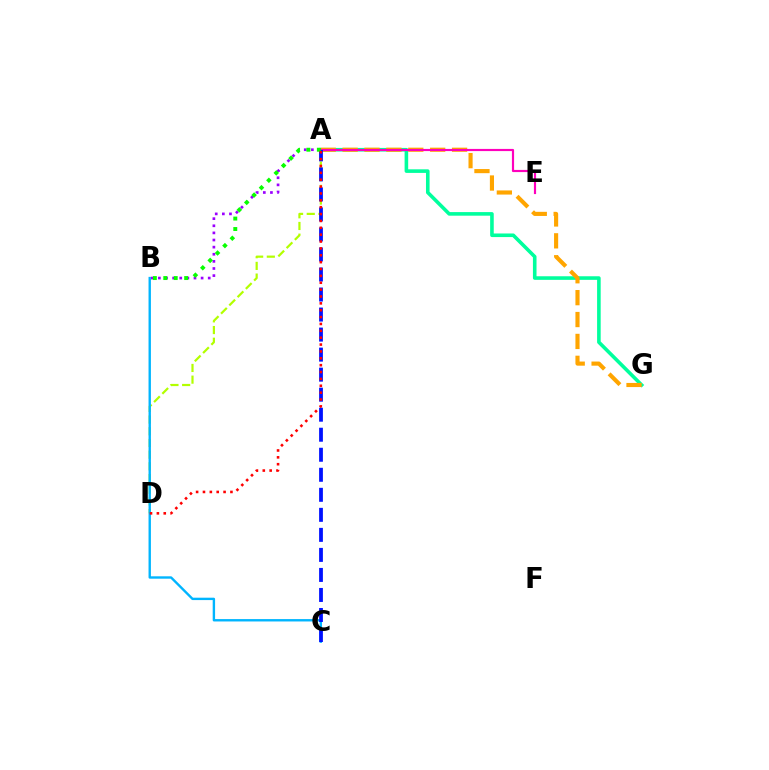{('A', 'G'): [{'color': '#00ff9d', 'line_style': 'solid', 'thickness': 2.59}, {'color': '#ffa500', 'line_style': 'dashed', 'thickness': 2.97}], ('A', 'D'): [{'color': '#b3ff00', 'line_style': 'dashed', 'thickness': 1.59}, {'color': '#ff0000', 'line_style': 'dotted', 'thickness': 1.87}], ('B', 'C'): [{'color': '#00b5ff', 'line_style': 'solid', 'thickness': 1.72}], ('A', 'E'): [{'color': '#ff00bd', 'line_style': 'solid', 'thickness': 1.56}], ('A', 'B'): [{'color': '#9b00ff', 'line_style': 'dotted', 'thickness': 1.93}, {'color': '#08ff00', 'line_style': 'dotted', 'thickness': 2.84}], ('A', 'C'): [{'color': '#0010ff', 'line_style': 'dashed', 'thickness': 2.72}]}